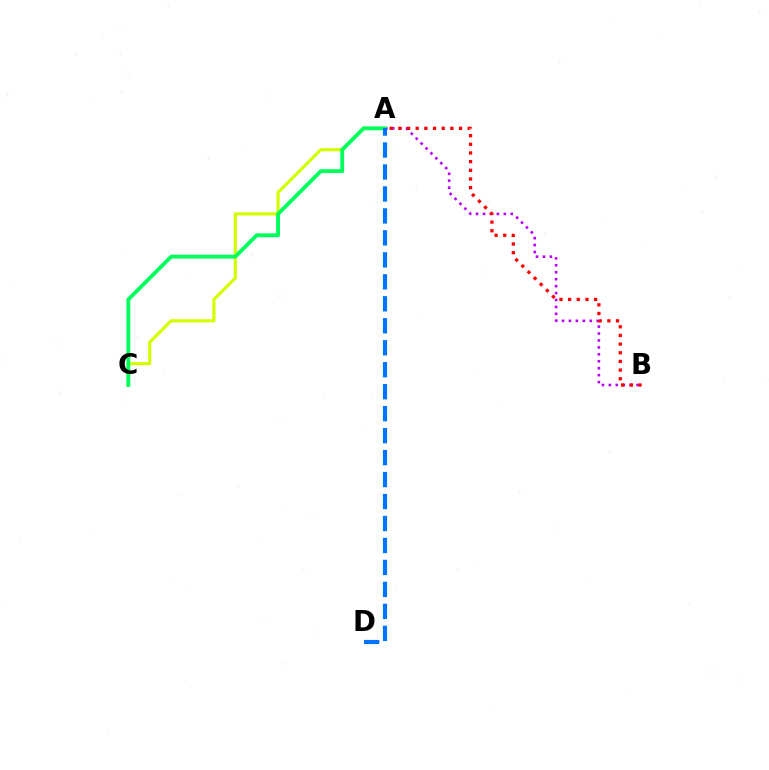{('A', 'B'): [{'color': '#b900ff', 'line_style': 'dotted', 'thickness': 1.88}, {'color': '#ff0000', 'line_style': 'dotted', 'thickness': 2.35}], ('A', 'C'): [{'color': '#d1ff00', 'line_style': 'solid', 'thickness': 2.27}, {'color': '#00ff5c', 'line_style': 'solid', 'thickness': 2.78}], ('A', 'D'): [{'color': '#0074ff', 'line_style': 'dashed', 'thickness': 2.98}]}